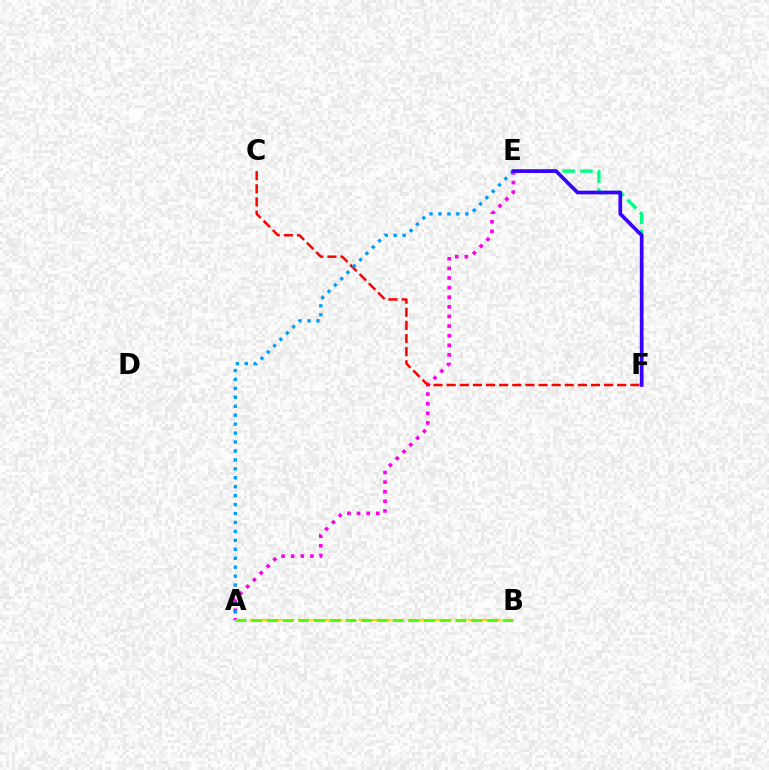{('A', 'B'): [{'color': '#ffd500', 'line_style': 'dashed', 'thickness': 1.65}, {'color': '#4fff00', 'line_style': 'dashed', 'thickness': 2.13}], ('E', 'F'): [{'color': '#00ff86', 'line_style': 'dashed', 'thickness': 2.43}, {'color': '#3700ff', 'line_style': 'solid', 'thickness': 2.65}], ('A', 'E'): [{'color': '#ff00ed', 'line_style': 'dotted', 'thickness': 2.61}, {'color': '#009eff', 'line_style': 'dotted', 'thickness': 2.43}], ('C', 'F'): [{'color': '#ff0000', 'line_style': 'dashed', 'thickness': 1.78}]}